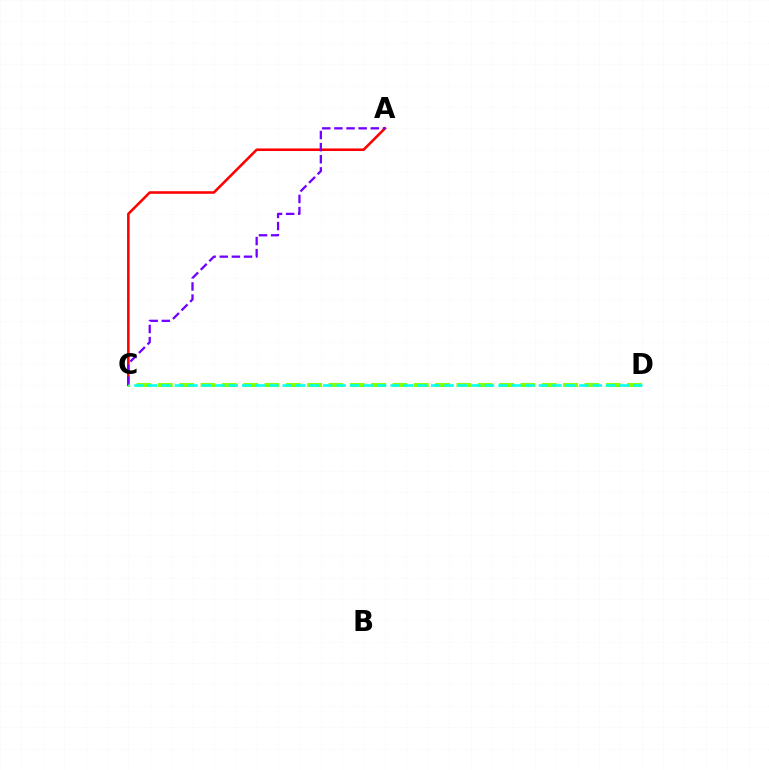{('A', 'C'): [{'color': '#ff0000', 'line_style': 'solid', 'thickness': 1.84}, {'color': '#7200ff', 'line_style': 'dashed', 'thickness': 1.65}], ('C', 'D'): [{'color': '#84ff00', 'line_style': 'dashed', 'thickness': 2.9}, {'color': '#00fff6', 'line_style': 'dashed', 'thickness': 1.83}]}